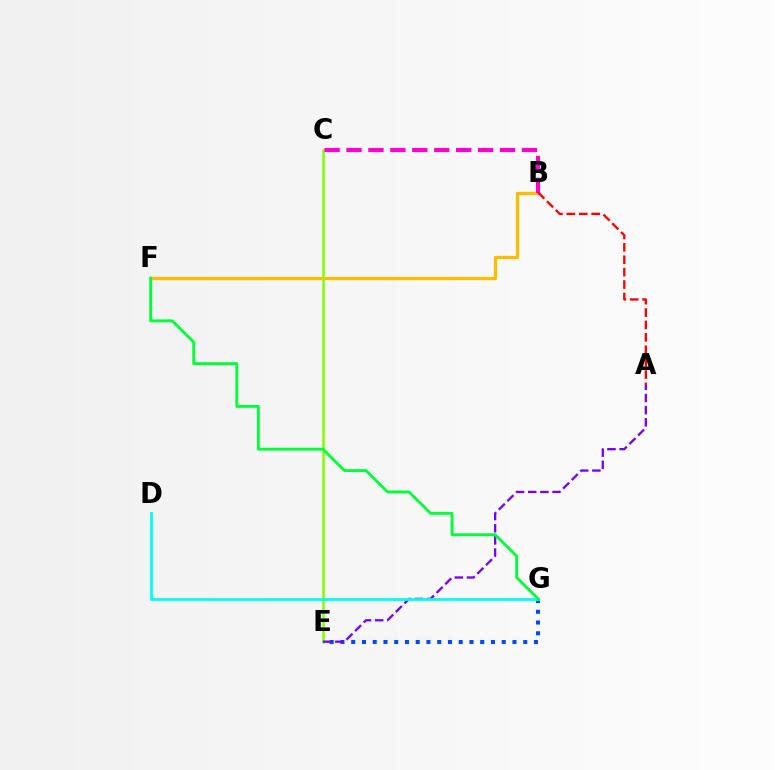{('B', 'F'): [{'color': '#ffbd00', 'line_style': 'solid', 'thickness': 2.36}], ('C', 'E'): [{'color': '#84ff00', 'line_style': 'solid', 'thickness': 1.81}], ('E', 'G'): [{'color': '#004bff', 'line_style': 'dotted', 'thickness': 2.92}], ('B', 'C'): [{'color': '#ff00cf', 'line_style': 'dashed', 'thickness': 2.98}], ('A', 'E'): [{'color': '#7200ff', 'line_style': 'dashed', 'thickness': 1.65}], ('A', 'B'): [{'color': '#ff0000', 'line_style': 'dashed', 'thickness': 1.68}], ('D', 'G'): [{'color': '#00fff6', 'line_style': 'solid', 'thickness': 1.99}], ('F', 'G'): [{'color': '#00ff39', 'line_style': 'solid', 'thickness': 2.07}]}